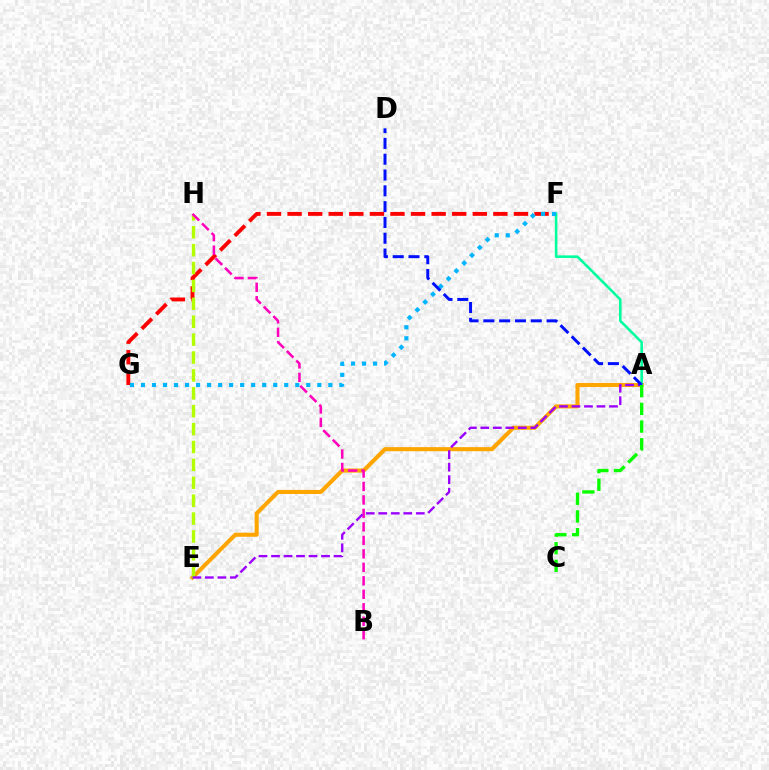{('A', 'E'): [{'color': '#ffa500', 'line_style': 'solid', 'thickness': 2.93}, {'color': '#9b00ff', 'line_style': 'dashed', 'thickness': 1.7}], ('F', 'G'): [{'color': '#ff0000', 'line_style': 'dashed', 'thickness': 2.8}, {'color': '#00b5ff', 'line_style': 'dotted', 'thickness': 2.99}], ('A', 'F'): [{'color': '#00ff9d', 'line_style': 'solid', 'thickness': 1.86}], ('E', 'H'): [{'color': '#b3ff00', 'line_style': 'dashed', 'thickness': 2.43}], ('B', 'H'): [{'color': '#ff00bd', 'line_style': 'dashed', 'thickness': 1.83}], ('A', 'D'): [{'color': '#0010ff', 'line_style': 'dashed', 'thickness': 2.15}], ('A', 'C'): [{'color': '#08ff00', 'line_style': 'dashed', 'thickness': 2.4}]}